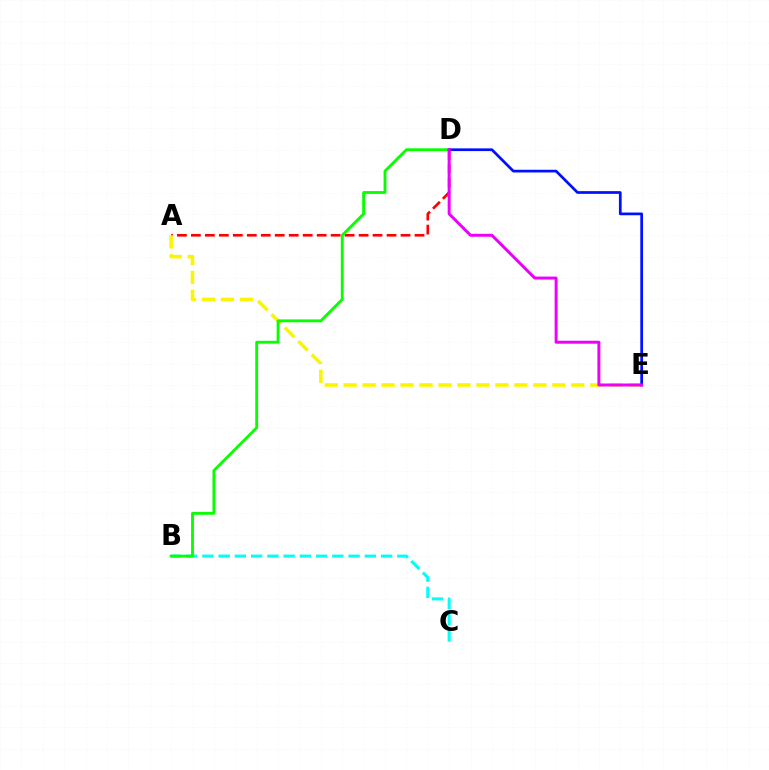{('B', 'C'): [{'color': '#00fff6', 'line_style': 'dashed', 'thickness': 2.21}], ('A', 'D'): [{'color': '#ff0000', 'line_style': 'dashed', 'thickness': 1.9}], ('A', 'E'): [{'color': '#fcf500', 'line_style': 'dashed', 'thickness': 2.58}], ('B', 'D'): [{'color': '#08ff00', 'line_style': 'solid', 'thickness': 2.05}], ('D', 'E'): [{'color': '#0010ff', 'line_style': 'solid', 'thickness': 1.96}, {'color': '#ee00ff', 'line_style': 'solid', 'thickness': 2.15}]}